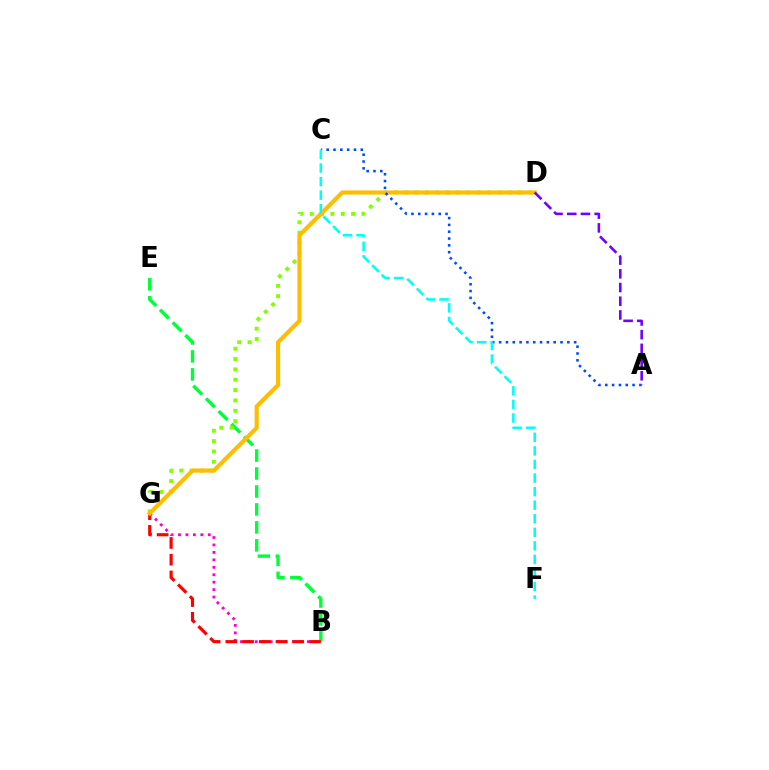{('B', 'E'): [{'color': '#00ff39', 'line_style': 'dashed', 'thickness': 2.44}], ('B', 'G'): [{'color': '#ff00cf', 'line_style': 'dotted', 'thickness': 2.02}, {'color': '#ff0000', 'line_style': 'dashed', 'thickness': 2.27}], ('D', 'G'): [{'color': '#84ff00', 'line_style': 'dotted', 'thickness': 2.81}, {'color': '#ffbd00', 'line_style': 'solid', 'thickness': 2.98}], ('A', 'C'): [{'color': '#004bff', 'line_style': 'dotted', 'thickness': 1.85}], ('C', 'F'): [{'color': '#00fff6', 'line_style': 'dashed', 'thickness': 1.84}], ('A', 'D'): [{'color': '#7200ff', 'line_style': 'dashed', 'thickness': 1.86}]}